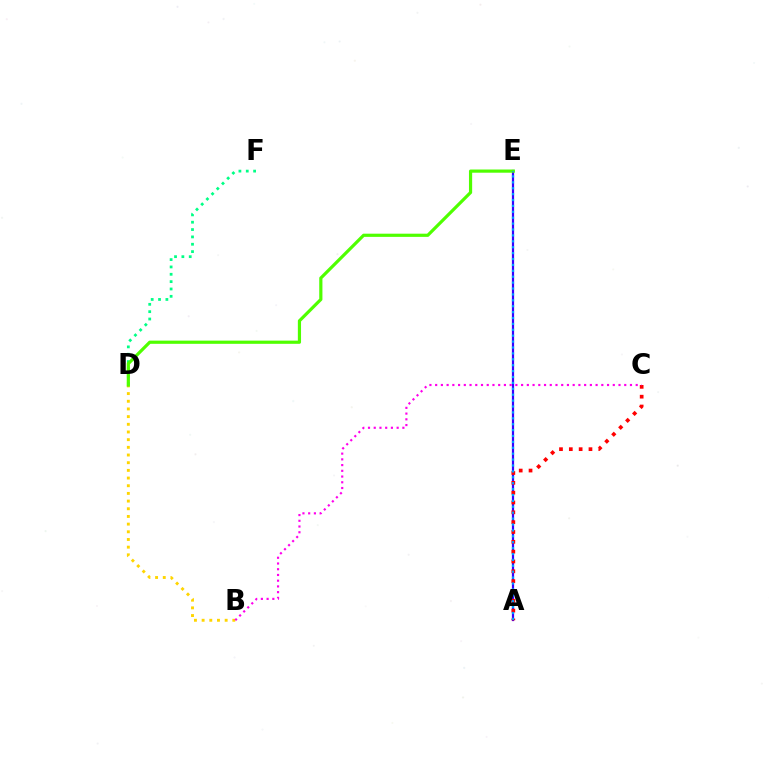{('A', 'E'): [{'color': '#3700ff', 'line_style': 'solid', 'thickness': 1.6}, {'color': '#009eff', 'line_style': 'dotted', 'thickness': 1.6}], ('B', 'D'): [{'color': '#ffd500', 'line_style': 'dotted', 'thickness': 2.09}], ('A', 'C'): [{'color': '#ff0000', 'line_style': 'dotted', 'thickness': 2.67}], ('D', 'F'): [{'color': '#00ff86', 'line_style': 'dotted', 'thickness': 2.0}], ('D', 'E'): [{'color': '#4fff00', 'line_style': 'solid', 'thickness': 2.3}], ('B', 'C'): [{'color': '#ff00ed', 'line_style': 'dotted', 'thickness': 1.56}]}